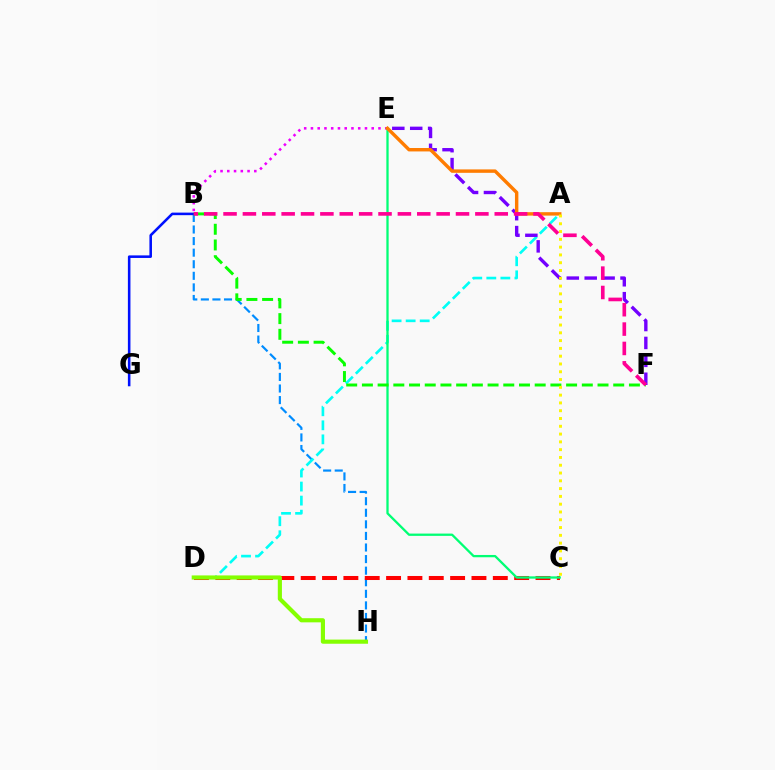{('B', 'H'): [{'color': '#008cff', 'line_style': 'dashed', 'thickness': 1.57}], ('C', 'D'): [{'color': '#ff0000', 'line_style': 'dashed', 'thickness': 2.9}], ('B', 'G'): [{'color': '#0010ff', 'line_style': 'solid', 'thickness': 1.84}], ('A', 'D'): [{'color': '#00fff6', 'line_style': 'dashed', 'thickness': 1.91}], ('D', 'H'): [{'color': '#84ff00', 'line_style': 'solid', 'thickness': 2.98}], ('B', 'E'): [{'color': '#ee00ff', 'line_style': 'dotted', 'thickness': 1.83}], ('E', 'F'): [{'color': '#7200ff', 'line_style': 'dashed', 'thickness': 2.43}], ('C', 'E'): [{'color': '#00ff74', 'line_style': 'solid', 'thickness': 1.65}], ('A', 'E'): [{'color': '#ff7c00', 'line_style': 'solid', 'thickness': 2.46}], ('B', 'F'): [{'color': '#08ff00', 'line_style': 'dashed', 'thickness': 2.13}, {'color': '#ff0094', 'line_style': 'dashed', 'thickness': 2.63}], ('A', 'C'): [{'color': '#fcf500', 'line_style': 'dotted', 'thickness': 2.12}]}